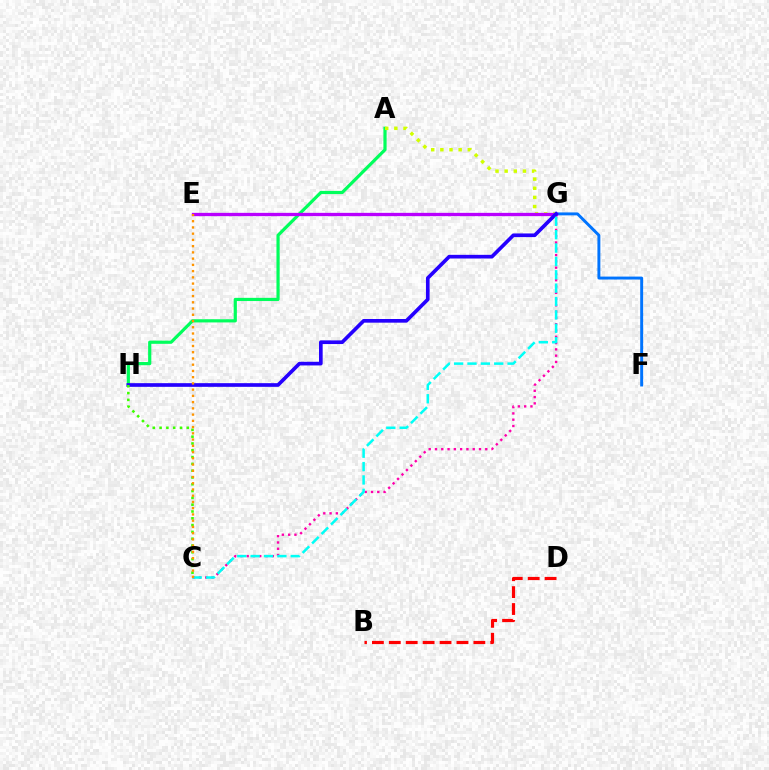{('F', 'G'): [{'color': '#0074ff', 'line_style': 'solid', 'thickness': 2.11}], ('C', 'G'): [{'color': '#ff00ac', 'line_style': 'dotted', 'thickness': 1.71}, {'color': '#00fff6', 'line_style': 'dashed', 'thickness': 1.82}], ('B', 'D'): [{'color': '#ff0000', 'line_style': 'dashed', 'thickness': 2.3}], ('A', 'H'): [{'color': '#00ff5c', 'line_style': 'solid', 'thickness': 2.3}], ('A', 'G'): [{'color': '#d1ff00', 'line_style': 'dotted', 'thickness': 2.48}], ('E', 'G'): [{'color': '#b900ff', 'line_style': 'solid', 'thickness': 2.38}], ('G', 'H'): [{'color': '#2500ff', 'line_style': 'solid', 'thickness': 2.64}], ('C', 'H'): [{'color': '#3dff00', 'line_style': 'dotted', 'thickness': 1.85}], ('C', 'E'): [{'color': '#ff9400', 'line_style': 'dotted', 'thickness': 1.7}]}